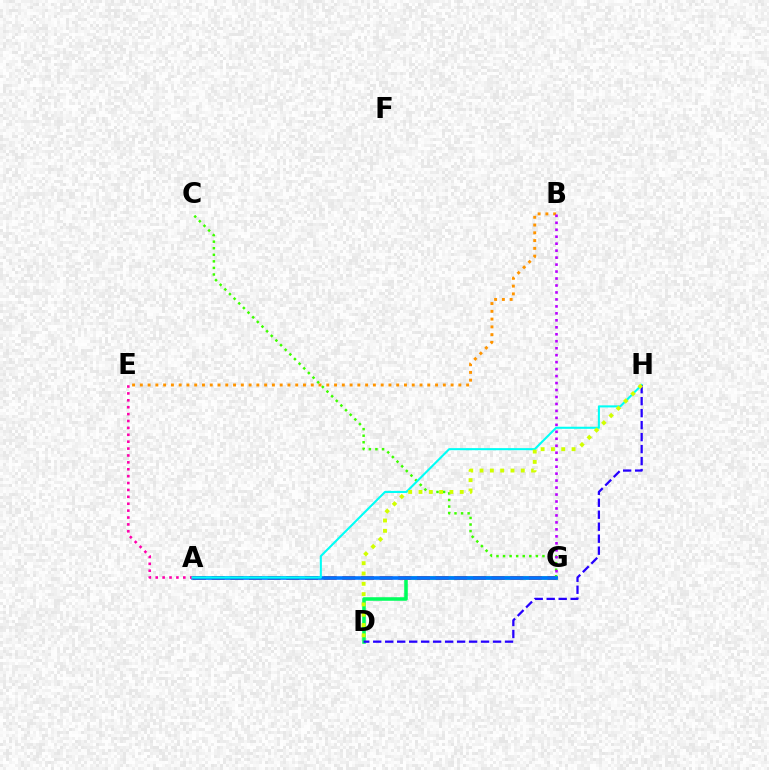{('D', 'G'): [{'color': '#00ff5c', 'line_style': 'solid', 'thickness': 2.56}], ('A', 'G'): [{'color': '#ff0000', 'line_style': 'dashed', 'thickness': 2.53}, {'color': '#0074ff', 'line_style': 'solid', 'thickness': 2.59}], ('C', 'G'): [{'color': '#3dff00', 'line_style': 'dotted', 'thickness': 1.78}], ('B', 'E'): [{'color': '#ff9400', 'line_style': 'dotted', 'thickness': 2.11}], ('B', 'G'): [{'color': '#b900ff', 'line_style': 'dotted', 'thickness': 1.89}], ('A', 'E'): [{'color': '#ff00ac', 'line_style': 'dotted', 'thickness': 1.87}], ('A', 'H'): [{'color': '#00fff6', 'line_style': 'solid', 'thickness': 1.5}], ('D', 'H'): [{'color': '#2500ff', 'line_style': 'dashed', 'thickness': 1.63}, {'color': '#d1ff00', 'line_style': 'dotted', 'thickness': 2.8}]}